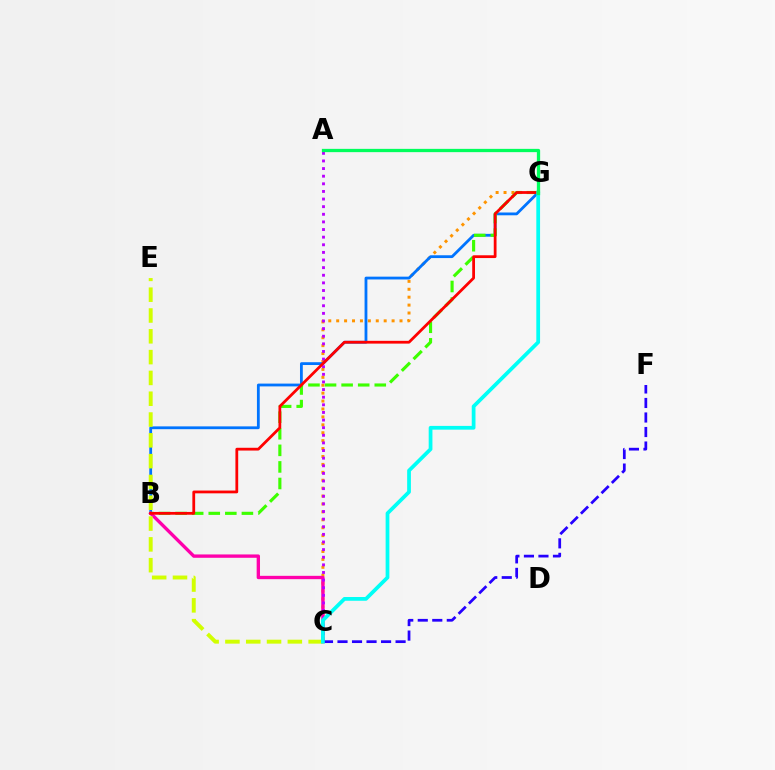{('C', 'G'): [{'color': '#ff9400', 'line_style': 'dotted', 'thickness': 2.15}, {'color': '#00fff6', 'line_style': 'solid', 'thickness': 2.7}], ('B', 'G'): [{'color': '#0074ff', 'line_style': 'solid', 'thickness': 2.02}, {'color': '#3dff00', 'line_style': 'dashed', 'thickness': 2.25}, {'color': '#ff0000', 'line_style': 'solid', 'thickness': 2.0}], ('B', 'C'): [{'color': '#ff00ac', 'line_style': 'solid', 'thickness': 2.41}], ('A', 'C'): [{'color': '#b900ff', 'line_style': 'dotted', 'thickness': 2.07}], ('C', 'E'): [{'color': '#d1ff00', 'line_style': 'dashed', 'thickness': 2.83}], ('C', 'F'): [{'color': '#2500ff', 'line_style': 'dashed', 'thickness': 1.97}], ('A', 'G'): [{'color': '#00ff5c', 'line_style': 'solid', 'thickness': 2.36}]}